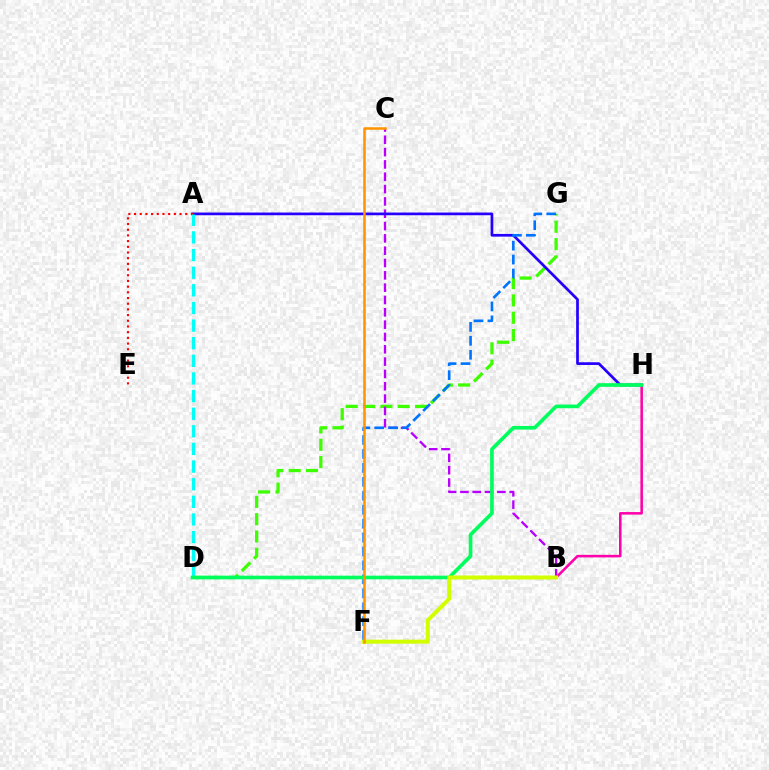{('D', 'G'): [{'color': '#3dff00', 'line_style': 'dashed', 'thickness': 2.35}], ('B', 'C'): [{'color': '#b900ff', 'line_style': 'dashed', 'thickness': 1.67}], ('A', 'H'): [{'color': '#2500ff', 'line_style': 'solid', 'thickness': 1.95}], ('B', 'H'): [{'color': '#ff00ac', 'line_style': 'solid', 'thickness': 1.84}], ('A', 'E'): [{'color': '#ff0000', 'line_style': 'dotted', 'thickness': 1.55}], ('F', 'G'): [{'color': '#0074ff', 'line_style': 'dashed', 'thickness': 1.89}], ('A', 'D'): [{'color': '#00fff6', 'line_style': 'dashed', 'thickness': 2.39}], ('D', 'H'): [{'color': '#00ff5c', 'line_style': 'solid', 'thickness': 2.63}], ('B', 'F'): [{'color': '#d1ff00', 'line_style': 'solid', 'thickness': 2.89}], ('C', 'F'): [{'color': '#ff9400', 'line_style': 'solid', 'thickness': 1.83}]}